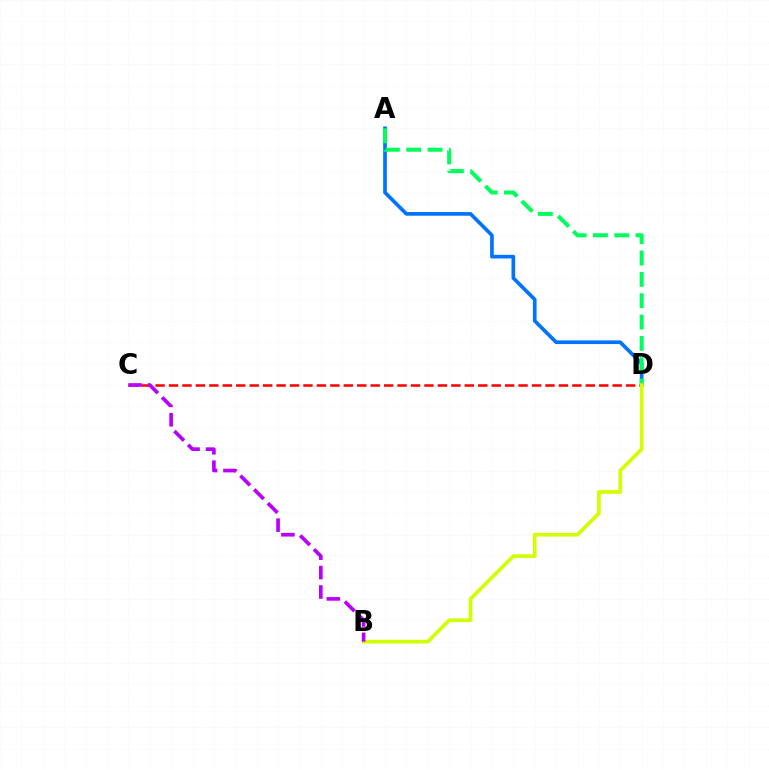{('A', 'D'): [{'color': '#0074ff', 'line_style': 'solid', 'thickness': 2.64}, {'color': '#00ff5c', 'line_style': 'dashed', 'thickness': 2.9}], ('C', 'D'): [{'color': '#ff0000', 'line_style': 'dashed', 'thickness': 1.83}], ('B', 'D'): [{'color': '#d1ff00', 'line_style': 'solid', 'thickness': 2.66}], ('B', 'C'): [{'color': '#b900ff', 'line_style': 'dashed', 'thickness': 2.64}]}